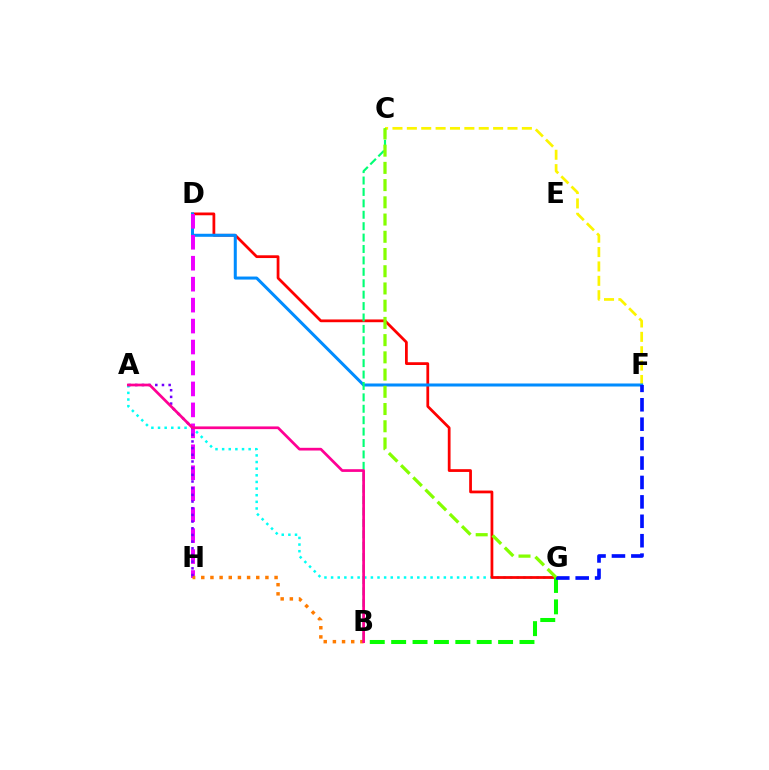{('A', 'G'): [{'color': '#00fff6', 'line_style': 'dotted', 'thickness': 1.8}], ('C', 'F'): [{'color': '#fcf500', 'line_style': 'dashed', 'thickness': 1.95}], ('D', 'G'): [{'color': '#ff0000', 'line_style': 'solid', 'thickness': 1.99}], ('B', 'G'): [{'color': '#08ff00', 'line_style': 'dashed', 'thickness': 2.91}], ('D', 'F'): [{'color': '#008cff', 'line_style': 'solid', 'thickness': 2.18}], ('B', 'C'): [{'color': '#00ff74', 'line_style': 'dashed', 'thickness': 1.55}], ('D', 'H'): [{'color': '#ee00ff', 'line_style': 'dashed', 'thickness': 2.85}], ('B', 'H'): [{'color': '#ff7c00', 'line_style': 'dotted', 'thickness': 2.49}], ('A', 'H'): [{'color': '#7200ff', 'line_style': 'dotted', 'thickness': 1.81}], ('A', 'B'): [{'color': '#ff0094', 'line_style': 'solid', 'thickness': 1.95}], ('F', 'G'): [{'color': '#0010ff', 'line_style': 'dashed', 'thickness': 2.64}], ('C', 'G'): [{'color': '#84ff00', 'line_style': 'dashed', 'thickness': 2.34}]}